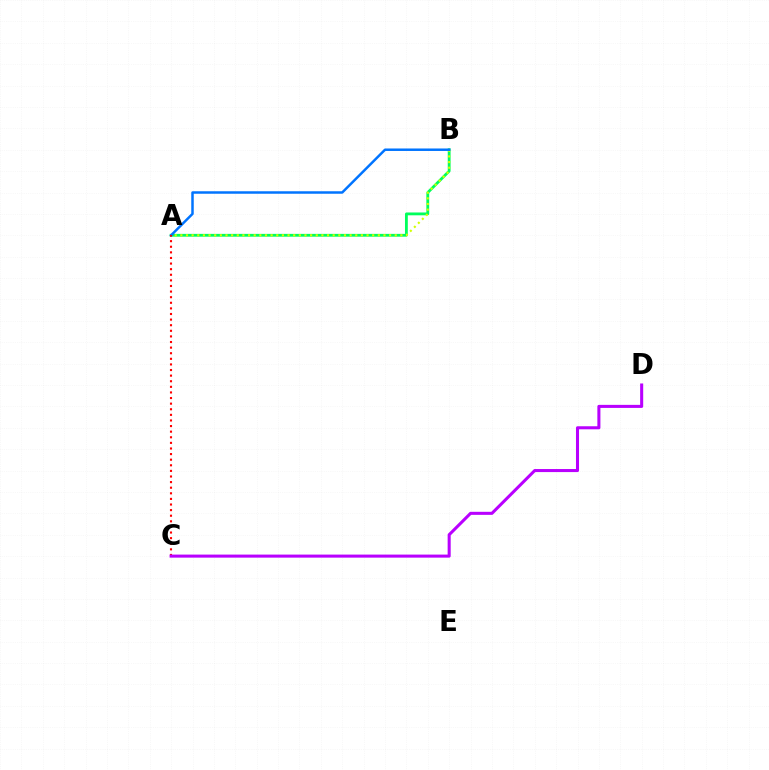{('A', 'B'): [{'color': '#00ff5c', 'line_style': 'solid', 'thickness': 2.03}, {'color': '#d1ff00', 'line_style': 'dotted', 'thickness': 1.53}, {'color': '#0074ff', 'line_style': 'solid', 'thickness': 1.79}], ('A', 'C'): [{'color': '#ff0000', 'line_style': 'dotted', 'thickness': 1.52}], ('C', 'D'): [{'color': '#b900ff', 'line_style': 'solid', 'thickness': 2.2}]}